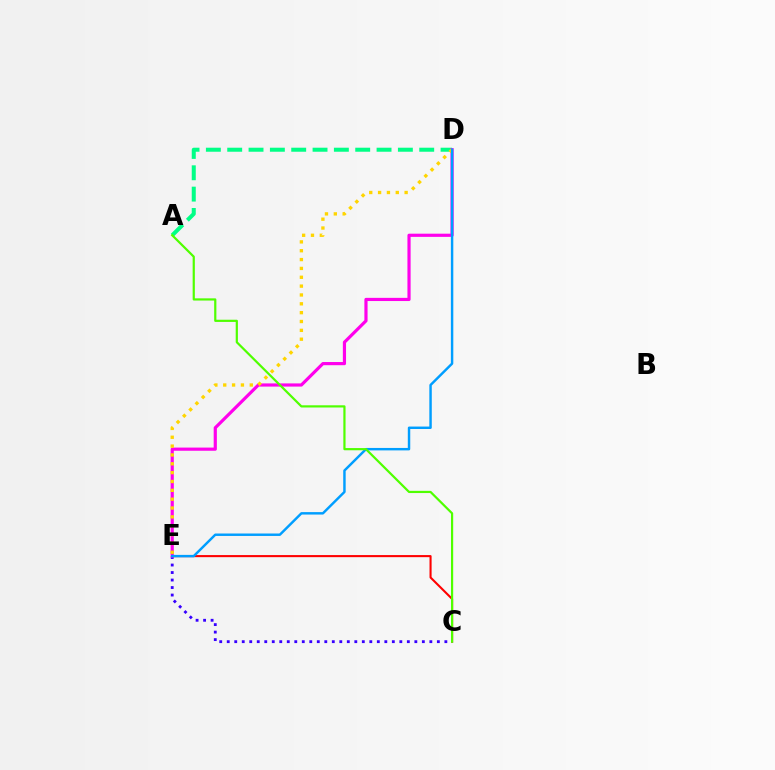{('C', 'E'): [{'color': '#ff0000', 'line_style': 'solid', 'thickness': 1.5}, {'color': '#3700ff', 'line_style': 'dotted', 'thickness': 2.04}], ('A', 'D'): [{'color': '#00ff86', 'line_style': 'dashed', 'thickness': 2.9}], ('D', 'E'): [{'color': '#ff00ed', 'line_style': 'solid', 'thickness': 2.29}, {'color': '#ffd500', 'line_style': 'dotted', 'thickness': 2.4}, {'color': '#009eff', 'line_style': 'solid', 'thickness': 1.76}], ('A', 'C'): [{'color': '#4fff00', 'line_style': 'solid', 'thickness': 1.58}]}